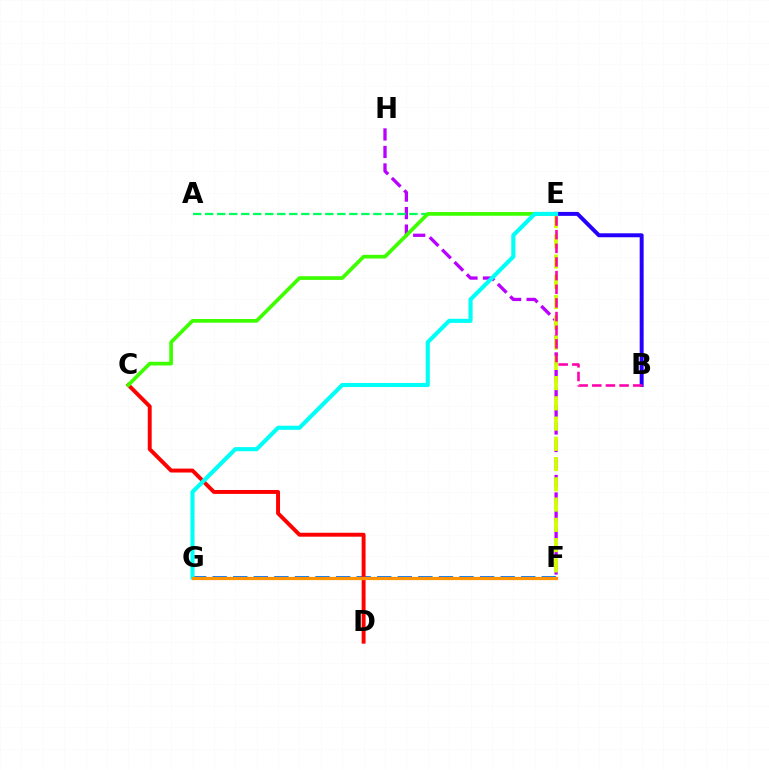{('F', 'G'): [{'color': '#0074ff', 'line_style': 'dashed', 'thickness': 2.79}, {'color': '#ff9400', 'line_style': 'solid', 'thickness': 2.33}], ('B', 'E'): [{'color': '#2500ff', 'line_style': 'solid', 'thickness': 2.85}, {'color': '#ff00ac', 'line_style': 'dashed', 'thickness': 1.85}], ('F', 'H'): [{'color': '#b900ff', 'line_style': 'dashed', 'thickness': 2.38}], ('A', 'E'): [{'color': '#00ff5c', 'line_style': 'dashed', 'thickness': 1.63}], ('E', 'F'): [{'color': '#d1ff00', 'line_style': 'dashed', 'thickness': 2.75}], ('C', 'D'): [{'color': '#ff0000', 'line_style': 'solid', 'thickness': 2.83}], ('C', 'E'): [{'color': '#3dff00', 'line_style': 'solid', 'thickness': 2.66}], ('E', 'G'): [{'color': '#00fff6', 'line_style': 'solid', 'thickness': 2.96}]}